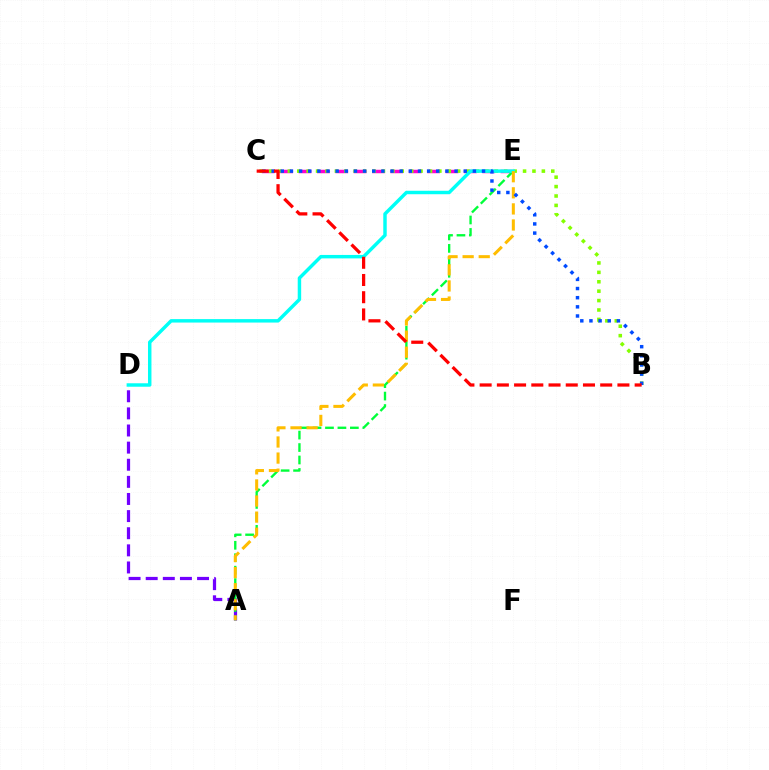{('A', 'D'): [{'color': '#7200ff', 'line_style': 'dashed', 'thickness': 2.33}], ('C', 'E'): [{'color': '#ff00cf', 'line_style': 'dashed', 'thickness': 2.5}], ('A', 'E'): [{'color': '#00ff39', 'line_style': 'dashed', 'thickness': 1.69}, {'color': '#ffbd00', 'line_style': 'dashed', 'thickness': 2.19}], ('B', 'C'): [{'color': '#84ff00', 'line_style': 'dotted', 'thickness': 2.56}, {'color': '#004bff', 'line_style': 'dotted', 'thickness': 2.49}, {'color': '#ff0000', 'line_style': 'dashed', 'thickness': 2.34}], ('D', 'E'): [{'color': '#00fff6', 'line_style': 'solid', 'thickness': 2.49}]}